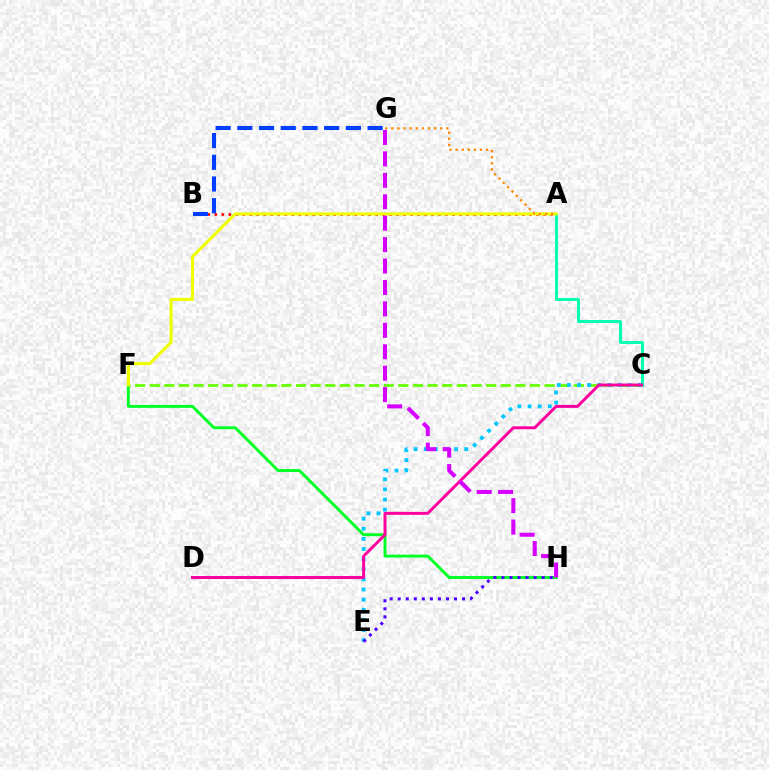{('A', 'C'): [{'color': '#00ffaf', 'line_style': 'solid', 'thickness': 2.1}], ('A', 'B'): [{'color': '#ff0000', 'line_style': 'dotted', 'thickness': 1.9}], ('C', 'F'): [{'color': '#66ff00', 'line_style': 'dashed', 'thickness': 1.99}], ('F', 'H'): [{'color': '#00ff27', 'line_style': 'solid', 'thickness': 2.11}], ('A', 'F'): [{'color': '#eeff00', 'line_style': 'solid', 'thickness': 2.2}], ('C', 'E'): [{'color': '#00c7ff', 'line_style': 'dotted', 'thickness': 2.75}], ('E', 'H'): [{'color': '#4f00ff', 'line_style': 'dotted', 'thickness': 2.18}], ('A', 'G'): [{'color': '#ff8800', 'line_style': 'dotted', 'thickness': 1.66}], ('C', 'D'): [{'color': '#ff00a0', 'line_style': 'solid', 'thickness': 2.13}], ('G', 'H'): [{'color': '#d600ff', 'line_style': 'dashed', 'thickness': 2.91}], ('B', 'G'): [{'color': '#003fff', 'line_style': 'dashed', 'thickness': 2.95}]}